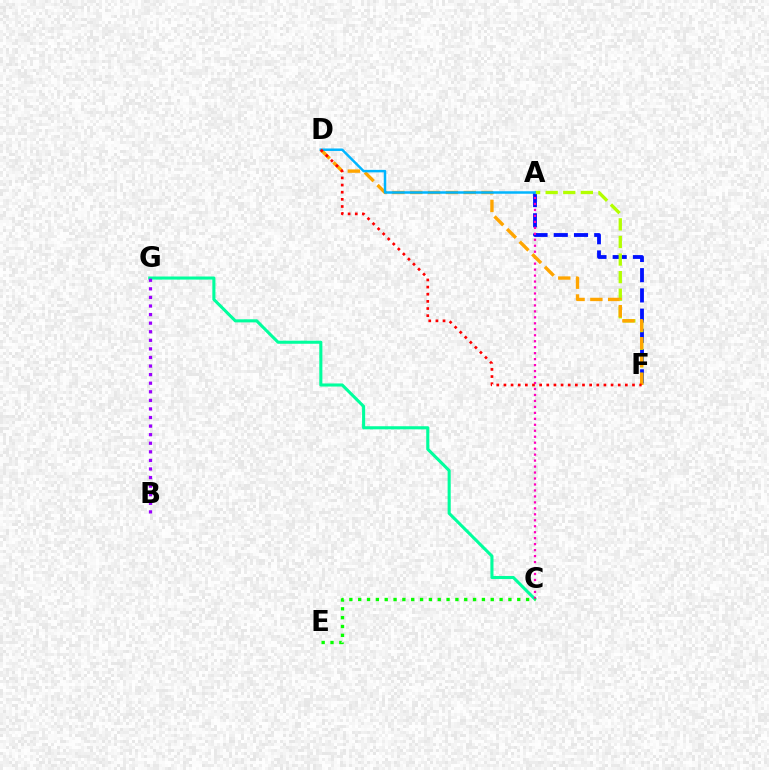{('C', 'G'): [{'color': '#00ff9d', 'line_style': 'solid', 'thickness': 2.22}], ('A', 'F'): [{'color': '#0010ff', 'line_style': 'dashed', 'thickness': 2.75}, {'color': '#b3ff00', 'line_style': 'dashed', 'thickness': 2.39}], ('A', 'C'): [{'color': '#ff00bd', 'line_style': 'dotted', 'thickness': 1.62}], ('D', 'F'): [{'color': '#ffa500', 'line_style': 'dashed', 'thickness': 2.42}, {'color': '#ff0000', 'line_style': 'dotted', 'thickness': 1.94}], ('C', 'E'): [{'color': '#08ff00', 'line_style': 'dotted', 'thickness': 2.4}], ('A', 'D'): [{'color': '#00b5ff', 'line_style': 'solid', 'thickness': 1.79}], ('B', 'G'): [{'color': '#9b00ff', 'line_style': 'dotted', 'thickness': 2.33}]}